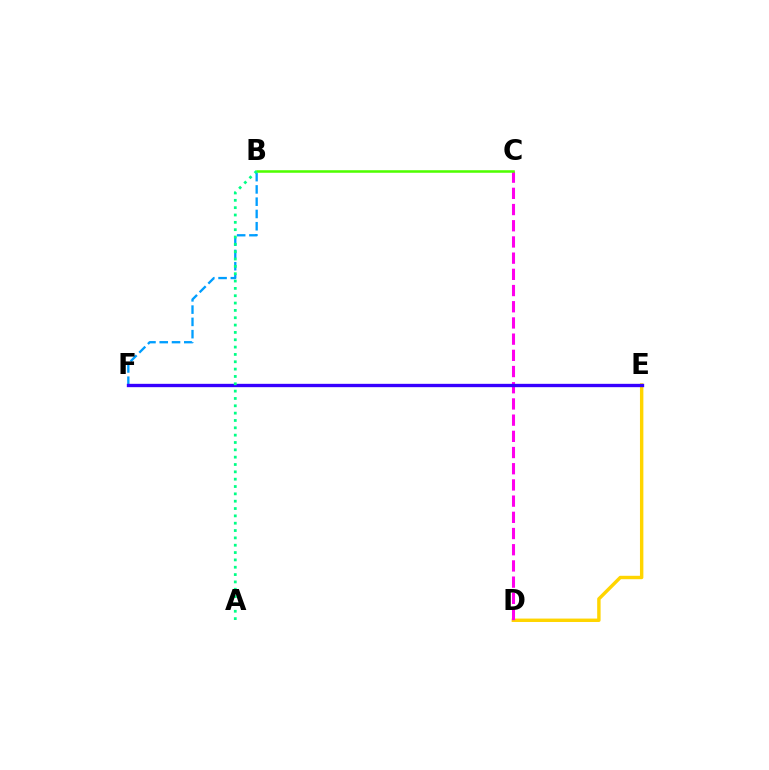{('E', 'F'): [{'color': '#ff0000', 'line_style': 'solid', 'thickness': 2.05}, {'color': '#3700ff', 'line_style': 'solid', 'thickness': 2.41}], ('D', 'E'): [{'color': '#ffd500', 'line_style': 'solid', 'thickness': 2.46}], ('C', 'D'): [{'color': '#ff00ed', 'line_style': 'dashed', 'thickness': 2.2}], ('B', 'F'): [{'color': '#009eff', 'line_style': 'dashed', 'thickness': 1.67}], ('B', 'C'): [{'color': '#4fff00', 'line_style': 'solid', 'thickness': 1.83}], ('A', 'B'): [{'color': '#00ff86', 'line_style': 'dotted', 'thickness': 1.99}]}